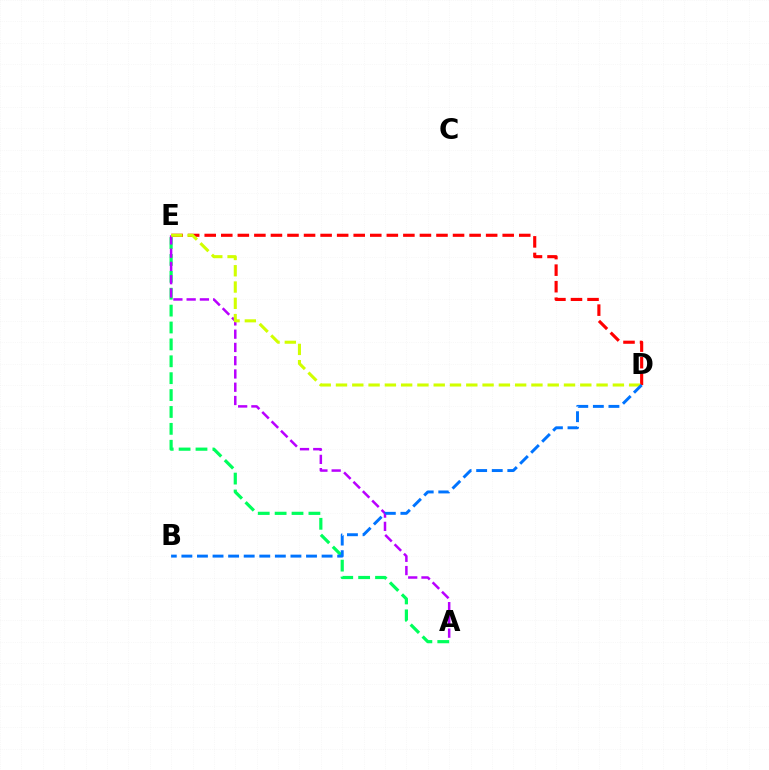{('A', 'E'): [{'color': '#00ff5c', 'line_style': 'dashed', 'thickness': 2.29}, {'color': '#b900ff', 'line_style': 'dashed', 'thickness': 1.8}], ('D', 'E'): [{'color': '#ff0000', 'line_style': 'dashed', 'thickness': 2.25}, {'color': '#d1ff00', 'line_style': 'dashed', 'thickness': 2.21}], ('B', 'D'): [{'color': '#0074ff', 'line_style': 'dashed', 'thickness': 2.12}]}